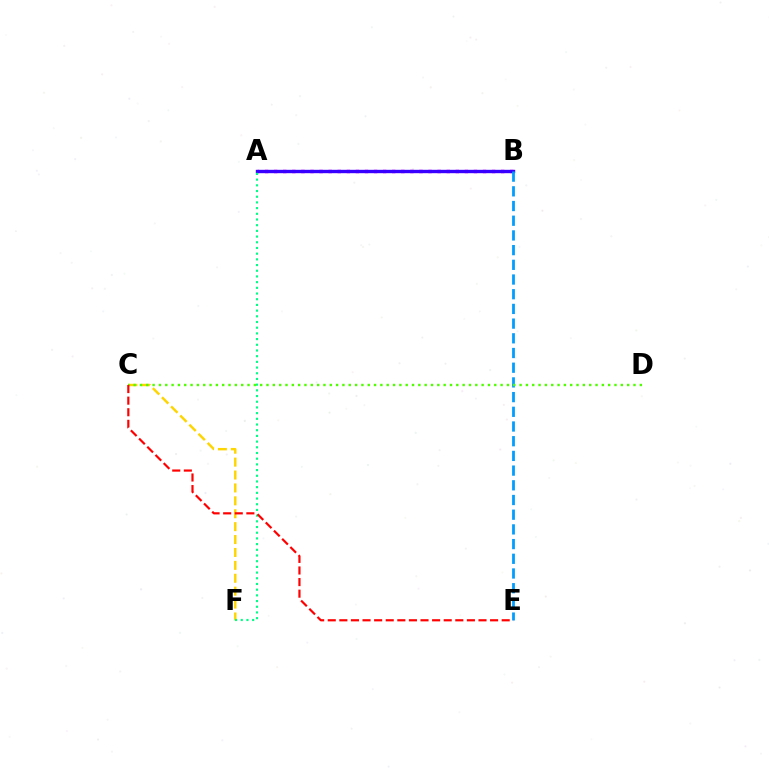{('A', 'B'): [{'color': '#ff00ed', 'line_style': 'dotted', 'thickness': 2.47}, {'color': '#3700ff', 'line_style': 'solid', 'thickness': 2.42}], ('B', 'E'): [{'color': '#009eff', 'line_style': 'dashed', 'thickness': 2.0}], ('C', 'F'): [{'color': '#ffd500', 'line_style': 'dashed', 'thickness': 1.75}], ('A', 'F'): [{'color': '#00ff86', 'line_style': 'dotted', 'thickness': 1.55}], ('C', 'D'): [{'color': '#4fff00', 'line_style': 'dotted', 'thickness': 1.72}], ('C', 'E'): [{'color': '#ff0000', 'line_style': 'dashed', 'thickness': 1.58}]}